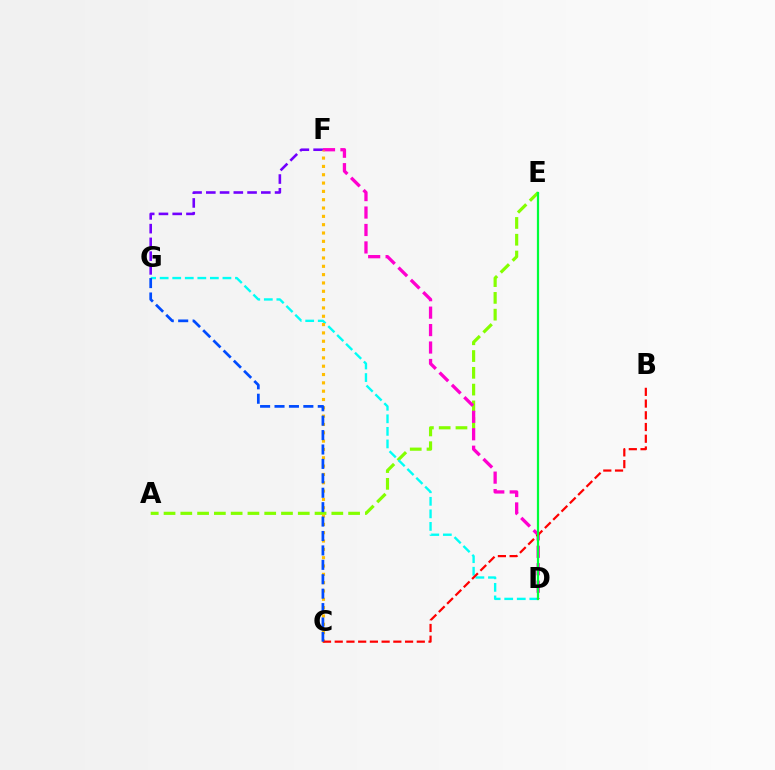{('A', 'E'): [{'color': '#84ff00', 'line_style': 'dashed', 'thickness': 2.28}], ('F', 'G'): [{'color': '#7200ff', 'line_style': 'dashed', 'thickness': 1.87}], ('D', 'G'): [{'color': '#00fff6', 'line_style': 'dashed', 'thickness': 1.71}], ('D', 'F'): [{'color': '#ff00cf', 'line_style': 'dashed', 'thickness': 2.37}], ('C', 'F'): [{'color': '#ffbd00', 'line_style': 'dotted', 'thickness': 2.26}], ('B', 'C'): [{'color': '#ff0000', 'line_style': 'dashed', 'thickness': 1.59}], ('D', 'E'): [{'color': '#00ff39', 'line_style': 'solid', 'thickness': 1.6}], ('C', 'G'): [{'color': '#004bff', 'line_style': 'dashed', 'thickness': 1.96}]}